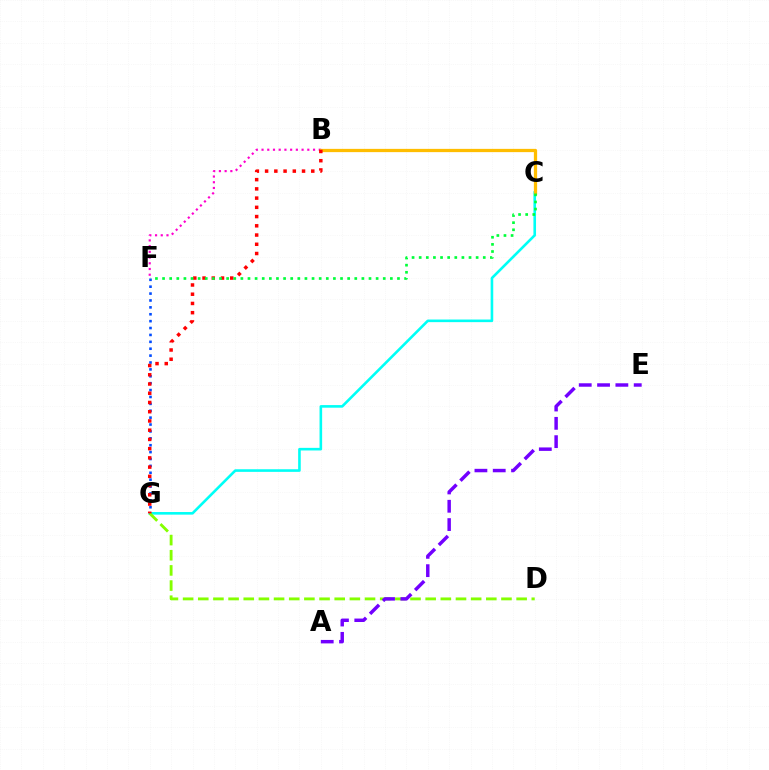{('C', 'G'): [{'color': '#00fff6', 'line_style': 'solid', 'thickness': 1.88}], ('F', 'G'): [{'color': '#004bff', 'line_style': 'dotted', 'thickness': 1.87}], ('B', 'F'): [{'color': '#ff00cf', 'line_style': 'dotted', 'thickness': 1.55}], ('D', 'G'): [{'color': '#84ff00', 'line_style': 'dashed', 'thickness': 2.06}], ('A', 'E'): [{'color': '#7200ff', 'line_style': 'dashed', 'thickness': 2.49}], ('B', 'C'): [{'color': '#ffbd00', 'line_style': 'solid', 'thickness': 2.35}], ('B', 'G'): [{'color': '#ff0000', 'line_style': 'dotted', 'thickness': 2.51}], ('C', 'F'): [{'color': '#00ff39', 'line_style': 'dotted', 'thickness': 1.93}]}